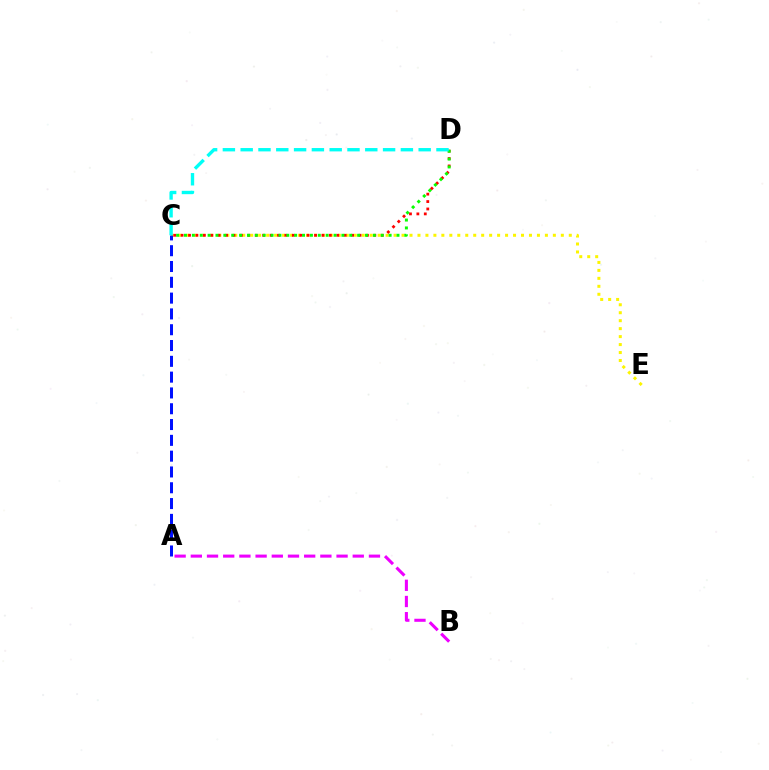{('A', 'B'): [{'color': '#ee00ff', 'line_style': 'dashed', 'thickness': 2.2}], ('C', 'E'): [{'color': '#fcf500', 'line_style': 'dotted', 'thickness': 2.16}], ('A', 'C'): [{'color': '#0010ff', 'line_style': 'dashed', 'thickness': 2.15}], ('C', 'D'): [{'color': '#ff0000', 'line_style': 'dotted', 'thickness': 2.01}, {'color': '#08ff00', 'line_style': 'dotted', 'thickness': 2.14}, {'color': '#00fff6', 'line_style': 'dashed', 'thickness': 2.42}]}